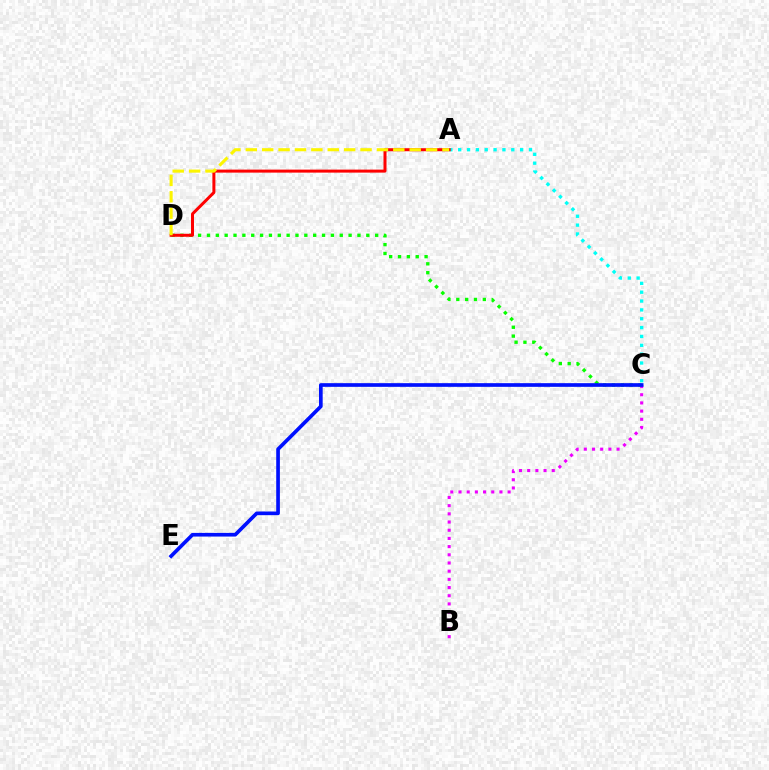{('B', 'C'): [{'color': '#ee00ff', 'line_style': 'dotted', 'thickness': 2.22}], ('A', 'C'): [{'color': '#00fff6', 'line_style': 'dotted', 'thickness': 2.4}], ('C', 'D'): [{'color': '#08ff00', 'line_style': 'dotted', 'thickness': 2.41}], ('C', 'E'): [{'color': '#0010ff', 'line_style': 'solid', 'thickness': 2.65}], ('A', 'D'): [{'color': '#ff0000', 'line_style': 'solid', 'thickness': 2.16}, {'color': '#fcf500', 'line_style': 'dashed', 'thickness': 2.23}]}